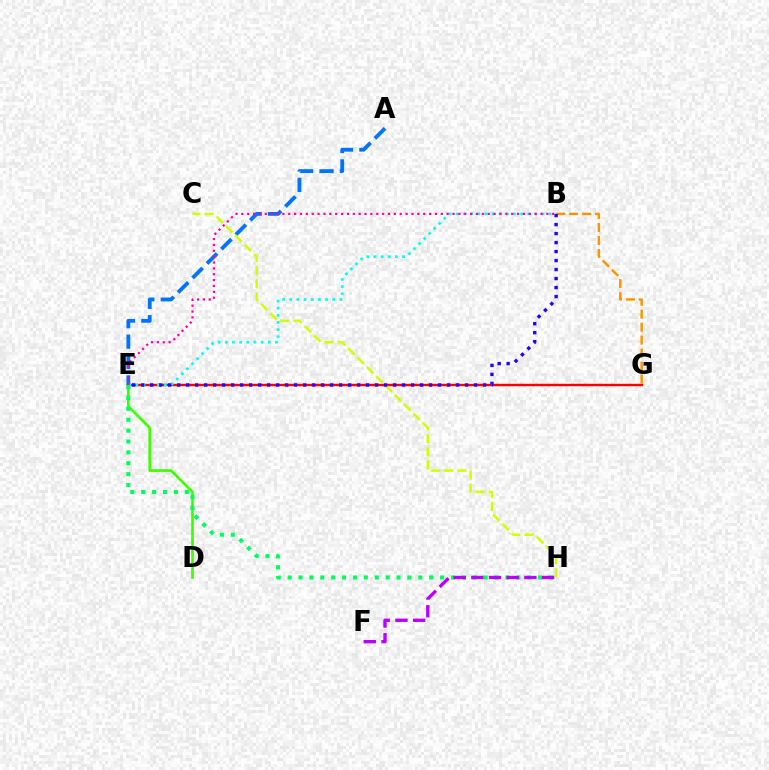{('A', 'E'): [{'color': '#0074ff', 'line_style': 'dashed', 'thickness': 2.77}], ('D', 'E'): [{'color': '#3dff00', 'line_style': 'solid', 'thickness': 1.93}], ('E', 'G'): [{'color': '#ff0000', 'line_style': 'solid', 'thickness': 1.74}], ('C', 'H'): [{'color': '#d1ff00', 'line_style': 'dashed', 'thickness': 1.79}], ('B', 'E'): [{'color': '#00fff6', 'line_style': 'dotted', 'thickness': 1.94}, {'color': '#2500ff', 'line_style': 'dotted', 'thickness': 2.44}, {'color': '#ff00ac', 'line_style': 'dotted', 'thickness': 1.59}], ('B', 'G'): [{'color': '#ff9400', 'line_style': 'dashed', 'thickness': 1.76}], ('E', 'H'): [{'color': '#00ff5c', 'line_style': 'dotted', 'thickness': 2.96}], ('F', 'H'): [{'color': '#b900ff', 'line_style': 'dashed', 'thickness': 2.4}]}